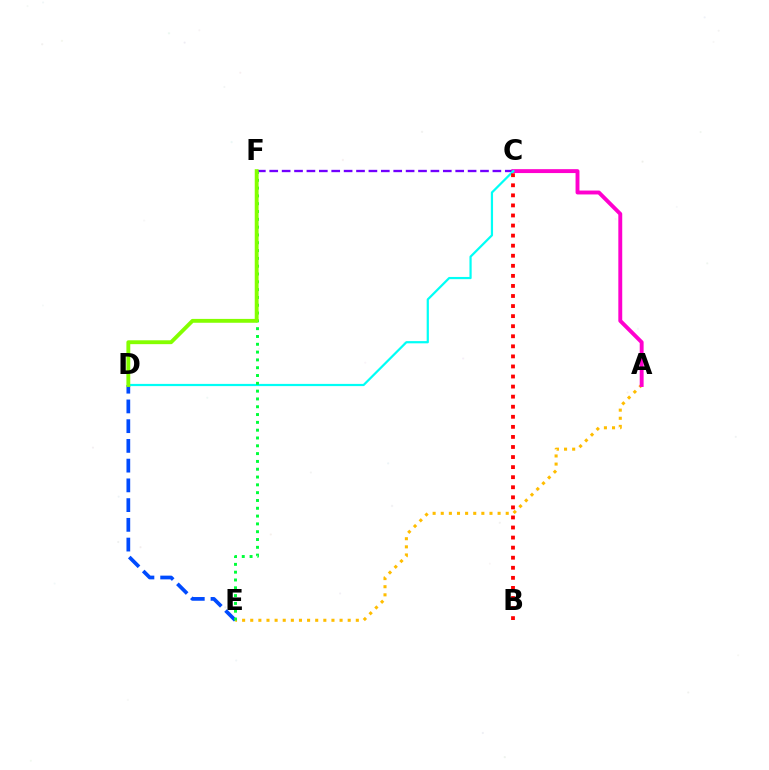{('D', 'E'): [{'color': '#004bff', 'line_style': 'dashed', 'thickness': 2.68}], ('A', 'E'): [{'color': '#ffbd00', 'line_style': 'dotted', 'thickness': 2.21}], ('C', 'F'): [{'color': '#7200ff', 'line_style': 'dashed', 'thickness': 1.68}], ('A', 'C'): [{'color': '#ff00cf', 'line_style': 'solid', 'thickness': 2.81}], ('C', 'D'): [{'color': '#00fff6', 'line_style': 'solid', 'thickness': 1.59}], ('E', 'F'): [{'color': '#00ff39', 'line_style': 'dotted', 'thickness': 2.12}], ('D', 'F'): [{'color': '#84ff00', 'line_style': 'solid', 'thickness': 2.78}], ('B', 'C'): [{'color': '#ff0000', 'line_style': 'dotted', 'thickness': 2.73}]}